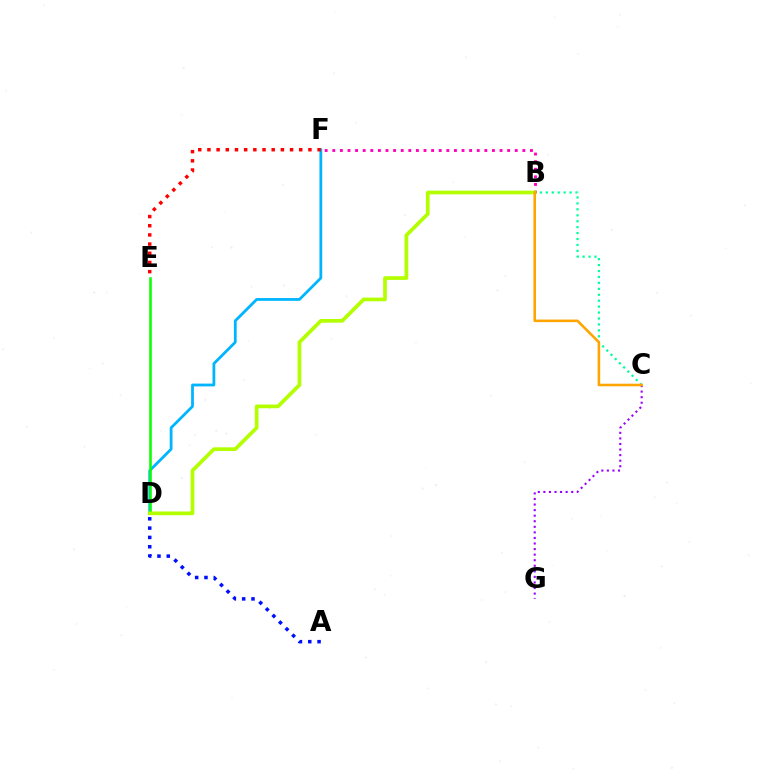{('B', 'C'): [{'color': '#00ff9d', 'line_style': 'dotted', 'thickness': 1.61}, {'color': '#ffa500', 'line_style': 'solid', 'thickness': 1.85}], ('D', 'F'): [{'color': '#00b5ff', 'line_style': 'solid', 'thickness': 2.0}], ('B', 'F'): [{'color': '#ff00bd', 'line_style': 'dotted', 'thickness': 2.07}], ('E', 'F'): [{'color': '#ff0000', 'line_style': 'dotted', 'thickness': 2.49}], ('D', 'E'): [{'color': '#08ff00', 'line_style': 'solid', 'thickness': 1.84}], ('B', 'D'): [{'color': '#b3ff00', 'line_style': 'solid', 'thickness': 2.66}], ('A', 'D'): [{'color': '#0010ff', 'line_style': 'dotted', 'thickness': 2.53}], ('C', 'G'): [{'color': '#9b00ff', 'line_style': 'dotted', 'thickness': 1.51}]}